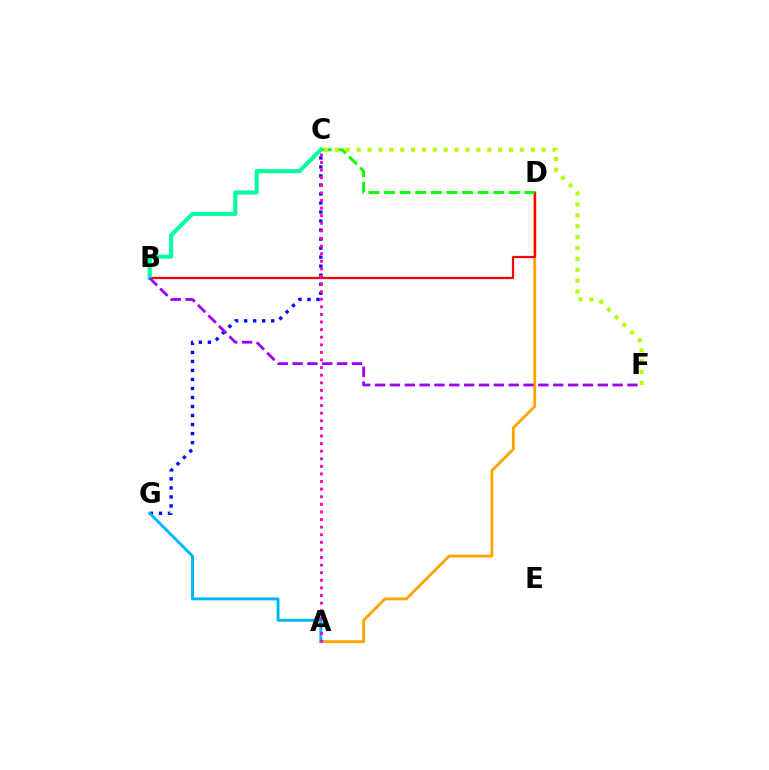{('A', 'D'): [{'color': '#ffa500', 'line_style': 'solid', 'thickness': 2.05}], ('B', 'D'): [{'color': '#ff0000', 'line_style': 'solid', 'thickness': 1.59}], ('C', 'G'): [{'color': '#0010ff', 'line_style': 'dotted', 'thickness': 2.45}], ('A', 'G'): [{'color': '#00b5ff', 'line_style': 'solid', 'thickness': 2.1}], ('C', 'D'): [{'color': '#08ff00', 'line_style': 'dashed', 'thickness': 2.12}], ('B', 'C'): [{'color': '#00ff9d', 'line_style': 'solid', 'thickness': 2.94}], ('C', 'F'): [{'color': '#b3ff00', 'line_style': 'dotted', 'thickness': 2.96}], ('A', 'C'): [{'color': '#ff00bd', 'line_style': 'dotted', 'thickness': 2.06}], ('B', 'F'): [{'color': '#9b00ff', 'line_style': 'dashed', 'thickness': 2.02}]}